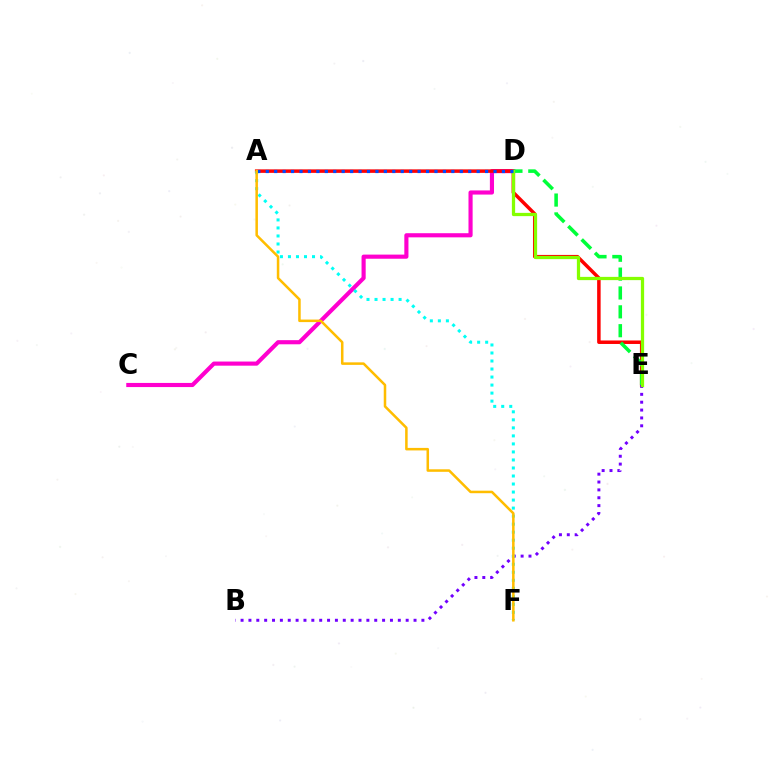{('C', 'D'): [{'color': '#ff00cf', 'line_style': 'solid', 'thickness': 2.98}], ('A', 'E'): [{'color': '#ff0000', 'line_style': 'solid', 'thickness': 2.52}], ('B', 'E'): [{'color': '#7200ff', 'line_style': 'dotted', 'thickness': 2.14}], ('A', 'F'): [{'color': '#00fff6', 'line_style': 'dotted', 'thickness': 2.18}, {'color': '#ffbd00', 'line_style': 'solid', 'thickness': 1.82}], ('D', 'E'): [{'color': '#00ff39', 'line_style': 'dashed', 'thickness': 2.56}, {'color': '#84ff00', 'line_style': 'solid', 'thickness': 2.35}], ('A', 'D'): [{'color': '#004bff', 'line_style': 'dotted', 'thickness': 2.29}]}